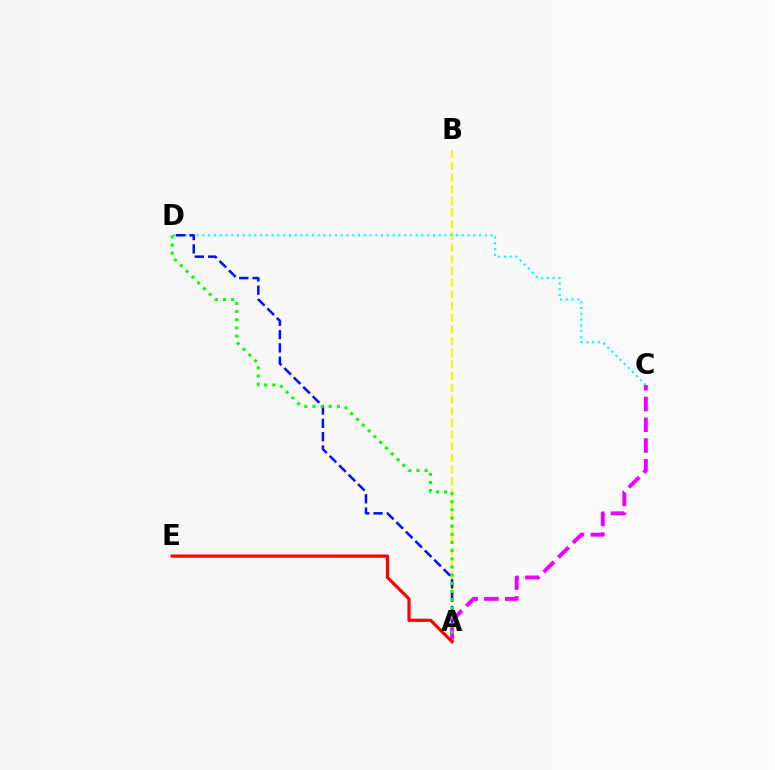{('A', 'B'): [{'color': '#fcf500', 'line_style': 'dashed', 'thickness': 1.59}], ('C', 'D'): [{'color': '#00fff6', 'line_style': 'dotted', 'thickness': 1.57}], ('A', 'D'): [{'color': '#0010ff', 'line_style': 'dashed', 'thickness': 1.81}, {'color': '#08ff00', 'line_style': 'dotted', 'thickness': 2.22}], ('A', 'C'): [{'color': '#ee00ff', 'line_style': 'dashed', 'thickness': 2.82}], ('A', 'E'): [{'color': '#ff0000', 'line_style': 'solid', 'thickness': 2.3}]}